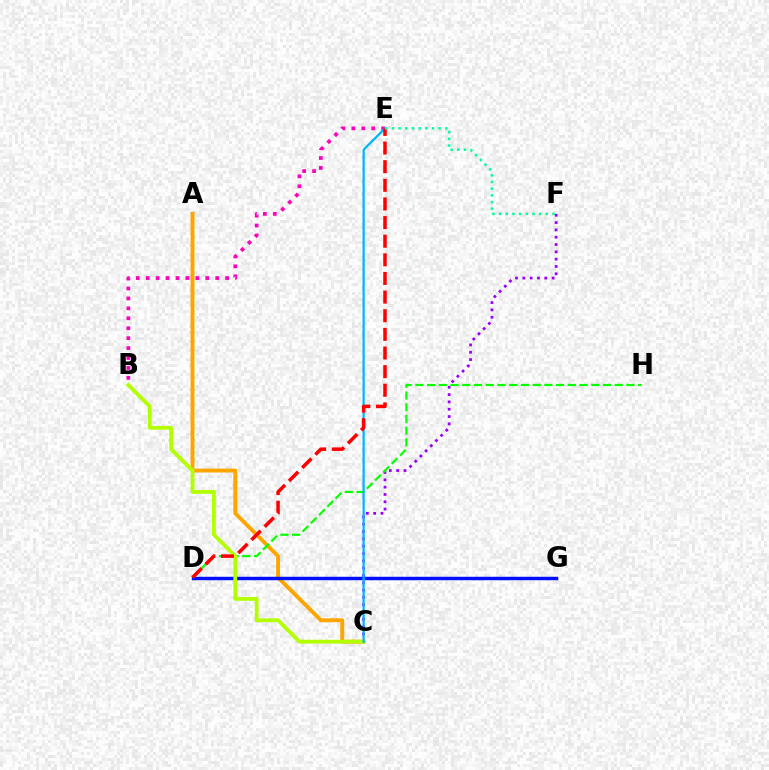{('A', 'C'): [{'color': '#ffa500', 'line_style': 'solid', 'thickness': 2.81}], ('C', 'F'): [{'color': '#9b00ff', 'line_style': 'dotted', 'thickness': 1.99}], ('D', 'G'): [{'color': '#0010ff', 'line_style': 'solid', 'thickness': 2.48}], ('D', 'H'): [{'color': '#08ff00', 'line_style': 'dashed', 'thickness': 1.59}], ('B', 'E'): [{'color': '#ff00bd', 'line_style': 'dotted', 'thickness': 2.7}], ('B', 'C'): [{'color': '#b3ff00', 'line_style': 'solid', 'thickness': 2.73}], ('C', 'E'): [{'color': '#00b5ff', 'line_style': 'solid', 'thickness': 1.61}], ('D', 'E'): [{'color': '#ff0000', 'line_style': 'dashed', 'thickness': 2.53}], ('E', 'F'): [{'color': '#00ff9d', 'line_style': 'dotted', 'thickness': 1.81}]}